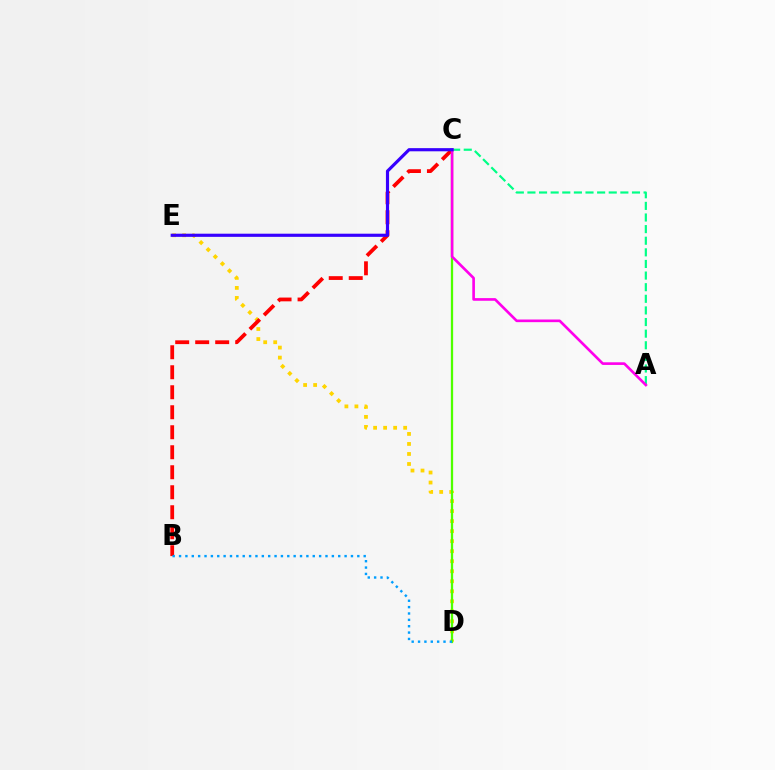{('A', 'C'): [{'color': '#00ff86', 'line_style': 'dashed', 'thickness': 1.58}, {'color': '#ff00ed', 'line_style': 'solid', 'thickness': 1.91}], ('D', 'E'): [{'color': '#ffd500', 'line_style': 'dotted', 'thickness': 2.72}], ('C', 'D'): [{'color': '#4fff00', 'line_style': 'solid', 'thickness': 1.64}], ('B', 'C'): [{'color': '#ff0000', 'line_style': 'dashed', 'thickness': 2.72}], ('C', 'E'): [{'color': '#3700ff', 'line_style': 'solid', 'thickness': 2.27}], ('B', 'D'): [{'color': '#009eff', 'line_style': 'dotted', 'thickness': 1.73}]}